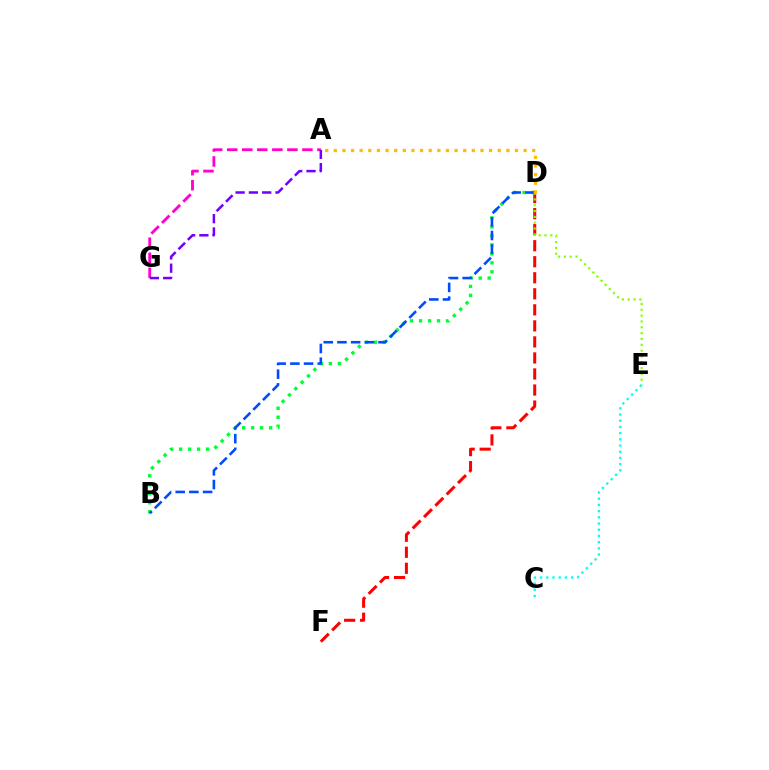{('B', 'D'): [{'color': '#00ff39', 'line_style': 'dotted', 'thickness': 2.44}, {'color': '#004bff', 'line_style': 'dashed', 'thickness': 1.86}], ('A', 'G'): [{'color': '#ff00cf', 'line_style': 'dashed', 'thickness': 2.04}, {'color': '#7200ff', 'line_style': 'dashed', 'thickness': 1.81}], ('D', 'F'): [{'color': '#ff0000', 'line_style': 'dashed', 'thickness': 2.18}], ('D', 'E'): [{'color': '#84ff00', 'line_style': 'dotted', 'thickness': 1.58}], ('C', 'E'): [{'color': '#00fff6', 'line_style': 'dotted', 'thickness': 1.69}], ('A', 'D'): [{'color': '#ffbd00', 'line_style': 'dotted', 'thickness': 2.34}]}